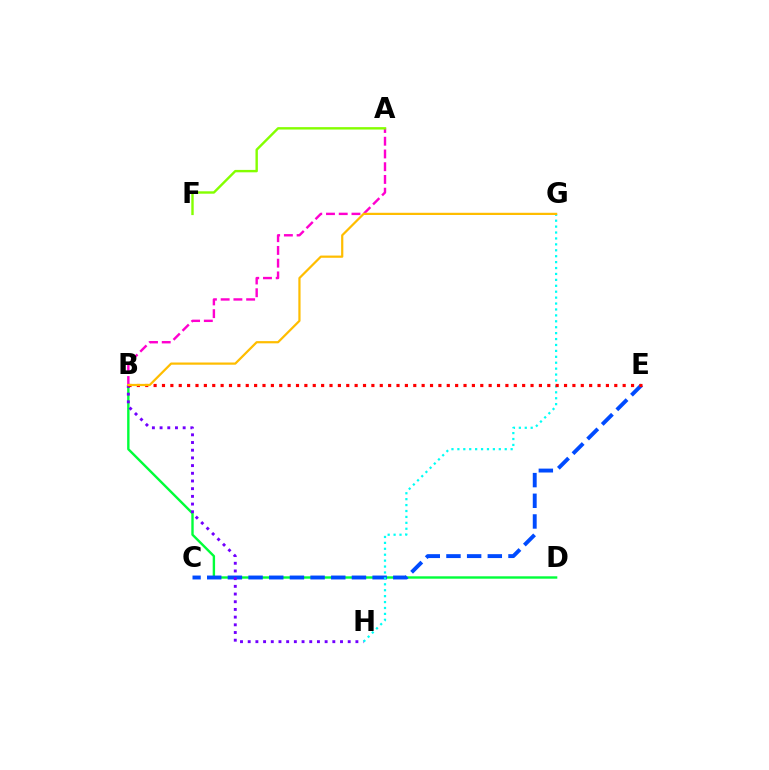{('B', 'D'): [{'color': '#00ff39', 'line_style': 'solid', 'thickness': 1.72}], ('A', 'B'): [{'color': '#ff00cf', 'line_style': 'dashed', 'thickness': 1.73}], ('C', 'E'): [{'color': '#004bff', 'line_style': 'dashed', 'thickness': 2.81}], ('B', 'H'): [{'color': '#7200ff', 'line_style': 'dotted', 'thickness': 2.09}], ('G', 'H'): [{'color': '#00fff6', 'line_style': 'dotted', 'thickness': 1.61}], ('B', 'E'): [{'color': '#ff0000', 'line_style': 'dotted', 'thickness': 2.28}], ('B', 'G'): [{'color': '#ffbd00', 'line_style': 'solid', 'thickness': 1.6}], ('A', 'F'): [{'color': '#84ff00', 'line_style': 'solid', 'thickness': 1.73}]}